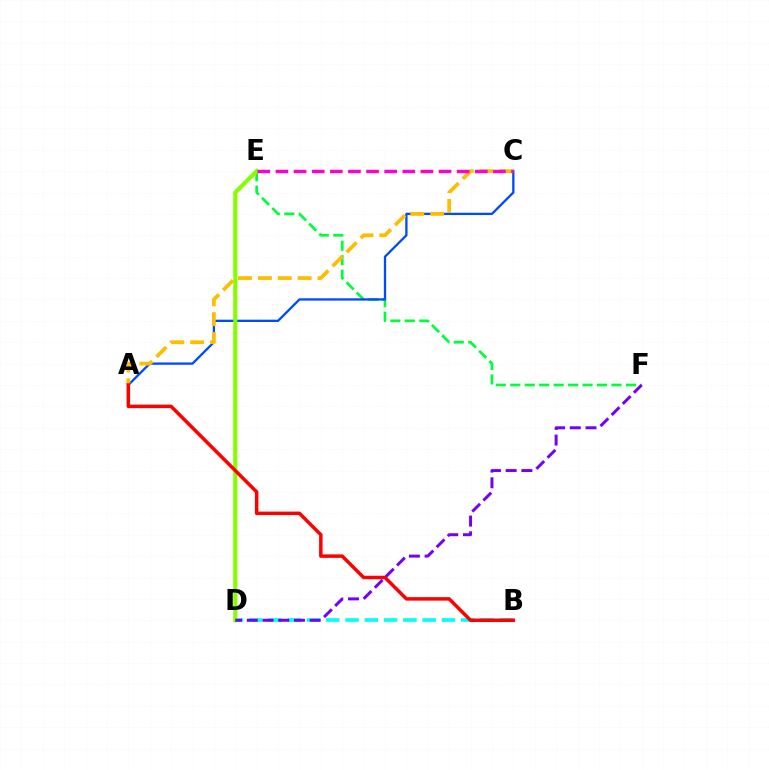{('E', 'F'): [{'color': '#00ff39', 'line_style': 'dashed', 'thickness': 1.96}], ('B', 'D'): [{'color': '#00fff6', 'line_style': 'dashed', 'thickness': 2.62}], ('A', 'C'): [{'color': '#004bff', 'line_style': 'solid', 'thickness': 1.66}, {'color': '#ffbd00', 'line_style': 'dashed', 'thickness': 2.7}], ('D', 'E'): [{'color': '#84ff00', 'line_style': 'solid', 'thickness': 2.96}], ('A', 'B'): [{'color': '#ff0000', 'line_style': 'solid', 'thickness': 2.51}], ('D', 'F'): [{'color': '#7200ff', 'line_style': 'dashed', 'thickness': 2.14}], ('C', 'E'): [{'color': '#ff00cf', 'line_style': 'dashed', 'thickness': 2.46}]}